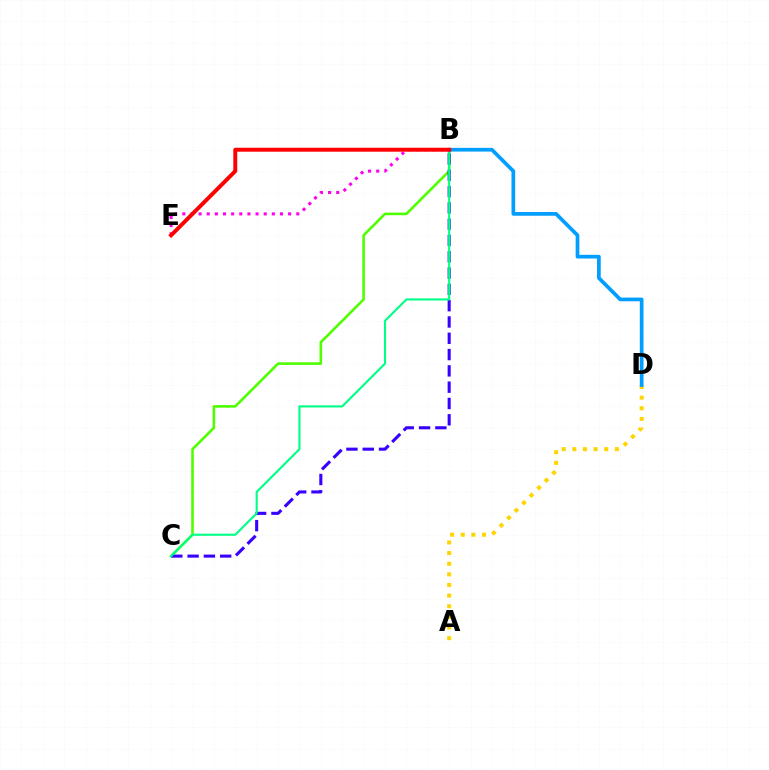{('B', 'E'): [{'color': '#ff00ed', 'line_style': 'dotted', 'thickness': 2.21}, {'color': '#ff0000', 'line_style': 'solid', 'thickness': 2.84}], ('B', 'C'): [{'color': '#4fff00', 'line_style': 'solid', 'thickness': 1.87}, {'color': '#3700ff', 'line_style': 'dashed', 'thickness': 2.21}, {'color': '#00ff86', 'line_style': 'solid', 'thickness': 1.53}], ('A', 'D'): [{'color': '#ffd500', 'line_style': 'dotted', 'thickness': 2.89}], ('B', 'D'): [{'color': '#009eff', 'line_style': 'solid', 'thickness': 2.66}]}